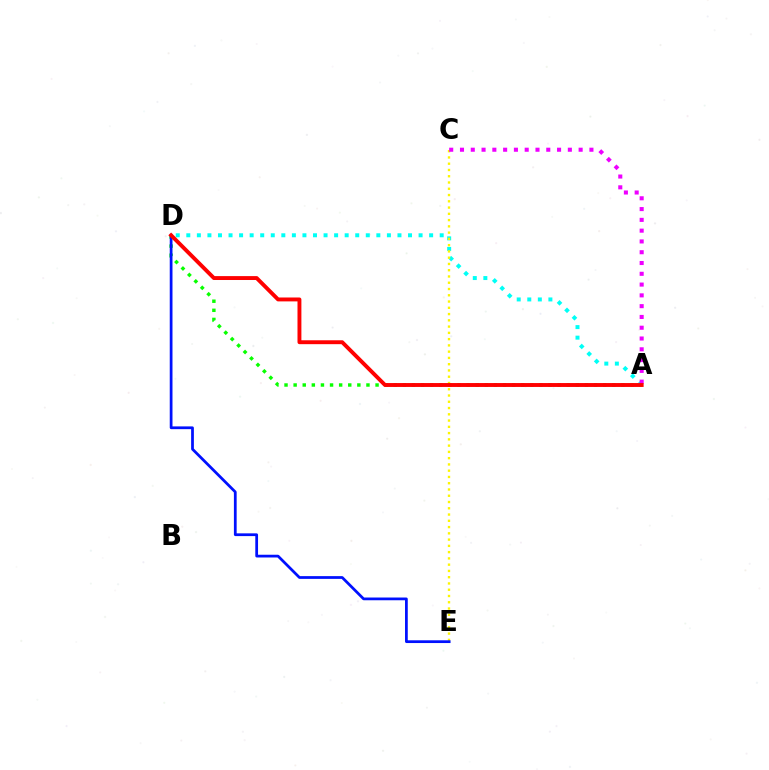{('A', 'D'): [{'color': '#00fff6', 'line_style': 'dotted', 'thickness': 2.87}, {'color': '#08ff00', 'line_style': 'dotted', 'thickness': 2.47}, {'color': '#ff0000', 'line_style': 'solid', 'thickness': 2.81}], ('C', 'E'): [{'color': '#fcf500', 'line_style': 'dotted', 'thickness': 1.7}], ('A', 'C'): [{'color': '#ee00ff', 'line_style': 'dotted', 'thickness': 2.93}], ('D', 'E'): [{'color': '#0010ff', 'line_style': 'solid', 'thickness': 1.98}]}